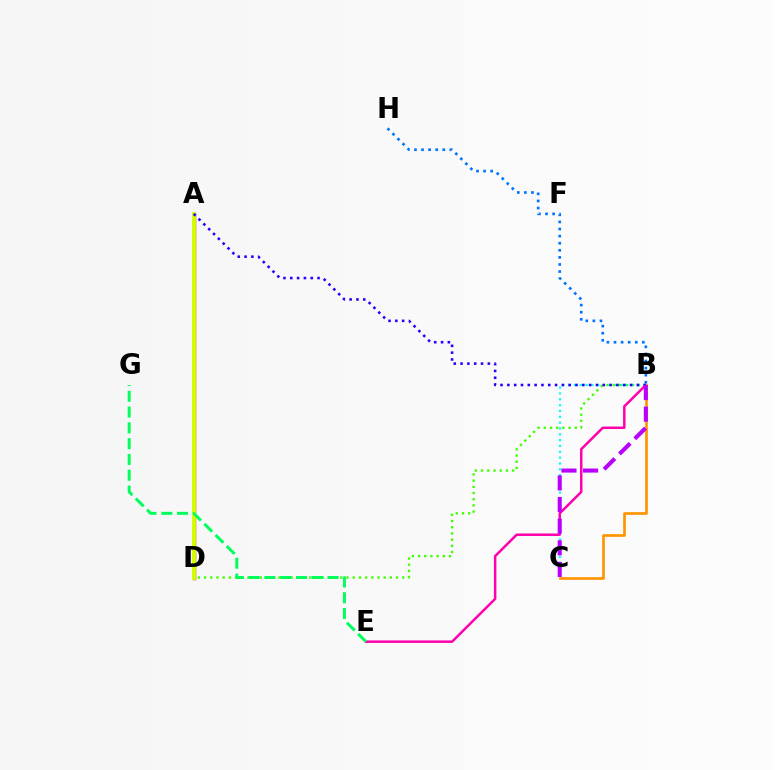{('B', 'C'): [{'color': '#00fff6', 'line_style': 'dotted', 'thickness': 1.59}, {'color': '#ff9400', 'line_style': 'solid', 'thickness': 1.94}, {'color': '#b900ff', 'line_style': 'dashed', 'thickness': 2.94}], ('A', 'D'): [{'color': '#ff0000', 'line_style': 'solid', 'thickness': 2.44}, {'color': '#d1ff00', 'line_style': 'solid', 'thickness': 2.8}], ('B', 'E'): [{'color': '#ff00ac', 'line_style': 'solid', 'thickness': 1.79}], ('B', 'D'): [{'color': '#3dff00', 'line_style': 'dotted', 'thickness': 1.68}], ('E', 'G'): [{'color': '#00ff5c', 'line_style': 'dashed', 'thickness': 2.15}], ('B', 'H'): [{'color': '#0074ff', 'line_style': 'dotted', 'thickness': 1.93}], ('A', 'B'): [{'color': '#2500ff', 'line_style': 'dotted', 'thickness': 1.85}]}